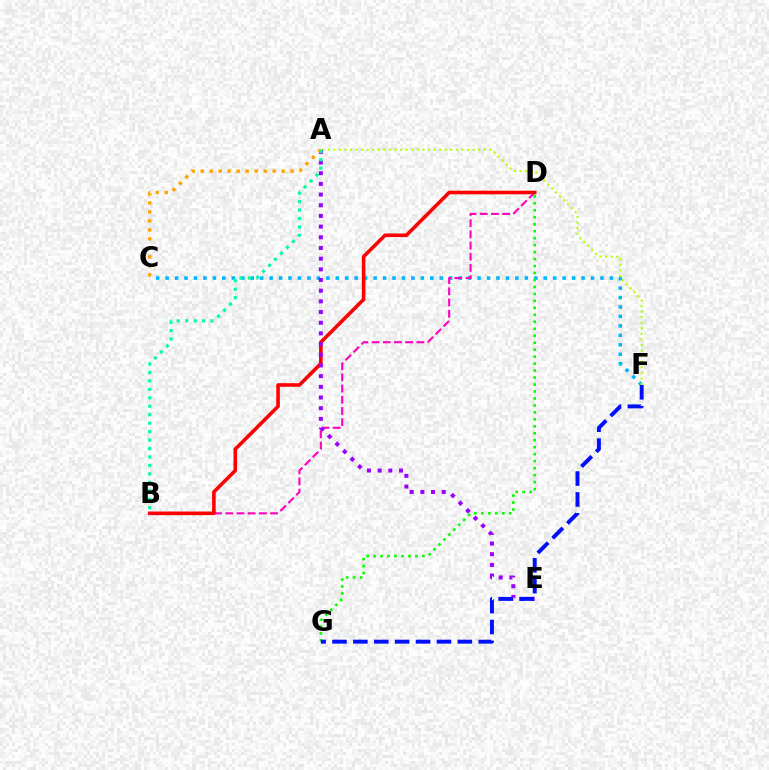{('C', 'F'): [{'color': '#00b5ff', 'line_style': 'dotted', 'thickness': 2.57}], ('A', 'F'): [{'color': '#b3ff00', 'line_style': 'dotted', 'thickness': 1.51}], ('B', 'D'): [{'color': '#ff00bd', 'line_style': 'dashed', 'thickness': 1.52}, {'color': '#ff0000', 'line_style': 'solid', 'thickness': 2.59}], ('A', 'E'): [{'color': '#9b00ff', 'line_style': 'dotted', 'thickness': 2.9}], ('D', 'G'): [{'color': '#08ff00', 'line_style': 'dotted', 'thickness': 1.89}], ('A', 'C'): [{'color': '#ffa500', 'line_style': 'dotted', 'thickness': 2.44}], ('F', 'G'): [{'color': '#0010ff', 'line_style': 'dashed', 'thickness': 2.84}], ('A', 'B'): [{'color': '#00ff9d', 'line_style': 'dotted', 'thickness': 2.3}]}